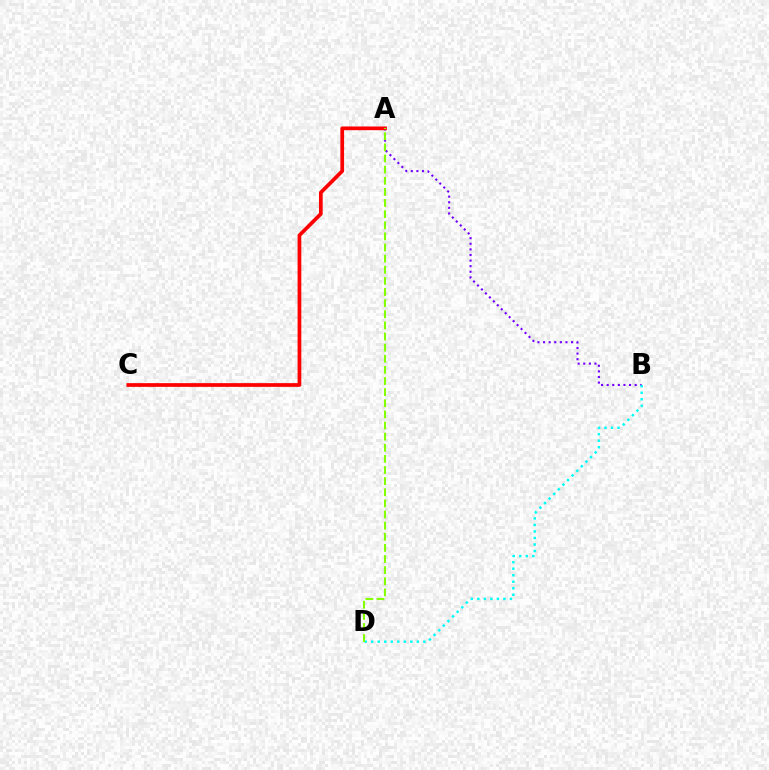{('A', 'B'): [{'color': '#7200ff', 'line_style': 'dotted', 'thickness': 1.52}], ('A', 'C'): [{'color': '#ff0000', 'line_style': 'solid', 'thickness': 2.67}], ('B', 'D'): [{'color': '#00fff6', 'line_style': 'dotted', 'thickness': 1.77}], ('A', 'D'): [{'color': '#84ff00', 'line_style': 'dashed', 'thickness': 1.51}]}